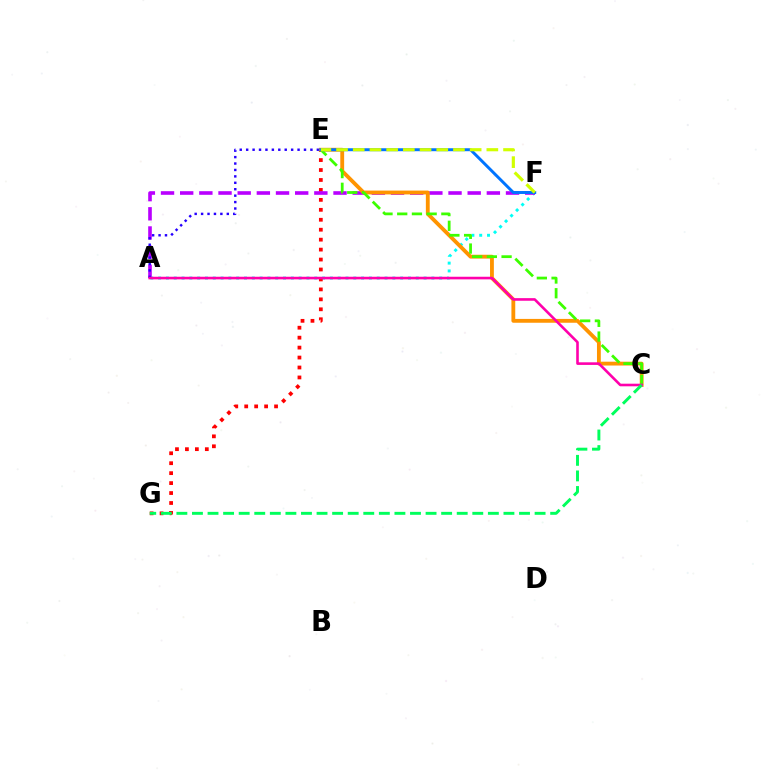{('A', 'F'): [{'color': '#00fff6', 'line_style': 'dotted', 'thickness': 2.12}, {'color': '#b900ff', 'line_style': 'dashed', 'thickness': 2.6}], ('E', 'G'): [{'color': '#ff0000', 'line_style': 'dotted', 'thickness': 2.7}], ('A', 'E'): [{'color': '#2500ff', 'line_style': 'dotted', 'thickness': 1.75}], ('C', 'E'): [{'color': '#ff9400', 'line_style': 'solid', 'thickness': 2.76}, {'color': '#3dff00', 'line_style': 'dashed', 'thickness': 2.0}], ('E', 'F'): [{'color': '#0074ff', 'line_style': 'solid', 'thickness': 2.12}, {'color': '#d1ff00', 'line_style': 'dashed', 'thickness': 2.27}], ('A', 'C'): [{'color': '#ff00ac', 'line_style': 'solid', 'thickness': 1.88}], ('C', 'G'): [{'color': '#00ff5c', 'line_style': 'dashed', 'thickness': 2.12}]}